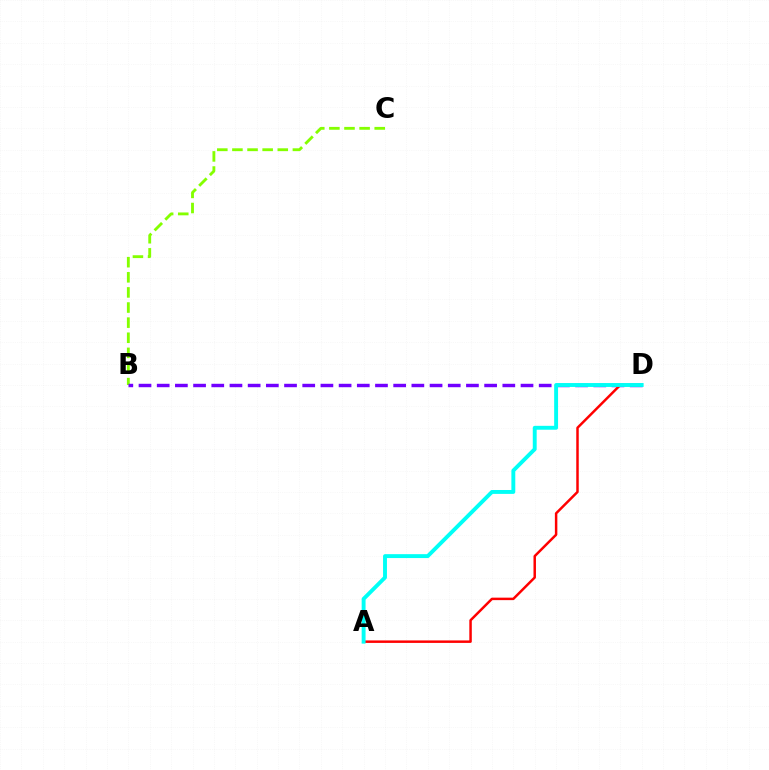{('B', 'C'): [{'color': '#84ff00', 'line_style': 'dashed', 'thickness': 2.05}], ('B', 'D'): [{'color': '#7200ff', 'line_style': 'dashed', 'thickness': 2.47}], ('A', 'D'): [{'color': '#ff0000', 'line_style': 'solid', 'thickness': 1.79}, {'color': '#00fff6', 'line_style': 'solid', 'thickness': 2.81}]}